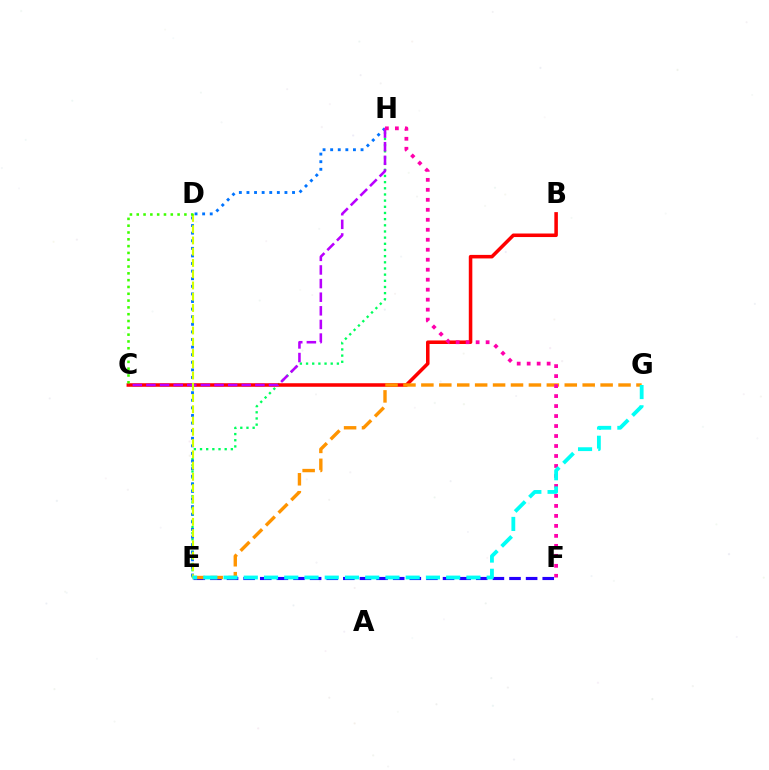{('E', 'H'): [{'color': '#00ff5c', 'line_style': 'dotted', 'thickness': 1.68}, {'color': '#0074ff', 'line_style': 'dotted', 'thickness': 2.06}], ('B', 'C'): [{'color': '#ff0000', 'line_style': 'solid', 'thickness': 2.55}], ('E', 'F'): [{'color': '#2500ff', 'line_style': 'dashed', 'thickness': 2.26}], ('C', 'H'): [{'color': '#b900ff', 'line_style': 'dashed', 'thickness': 1.85}], ('D', 'E'): [{'color': '#d1ff00', 'line_style': 'dashed', 'thickness': 1.53}], ('E', 'G'): [{'color': '#ff9400', 'line_style': 'dashed', 'thickness': 2.43}, {'color': '#00fff6', 'line_style': 'dashed', 'thickness': 2.75}], ('F', 'H'): [{'color': '#ff00ac', 'line_style': 'dotted', 'thickness': 2.71}], ('C', 'D'): [{'color': '#3dff00', 'line_style': 'dotted', 'thickness': 1.85}]}